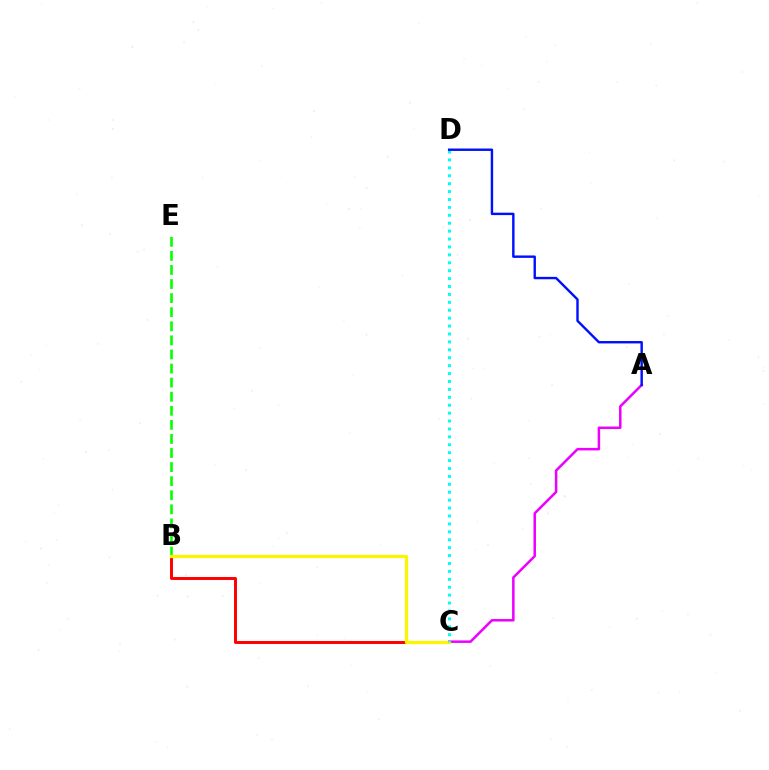{('B', 'C'): [{'color': '#ff0000', 'line_style': 'solid', 'thickness': 2.13}, {'color': '#fcf500', 'line_style': 'solid', 'thickness': 2.32}], ('A', 'C'): [{'color': '#ee00ff', 'line_style': 'solid', 'thickness': 1.81}], ('B', 'E'): [{'color': '#08ff00', 'line_style': 'dashed', 'thickness': 1.91}], ('C', 'D'): [{'color': '#00fff6', 'line_style': 'dotted', 'thickness': 2.15}], ('A', 'D'): [{'color': '#0010ff', 'line_style': 'solid', 'thickness': 1.74}]}